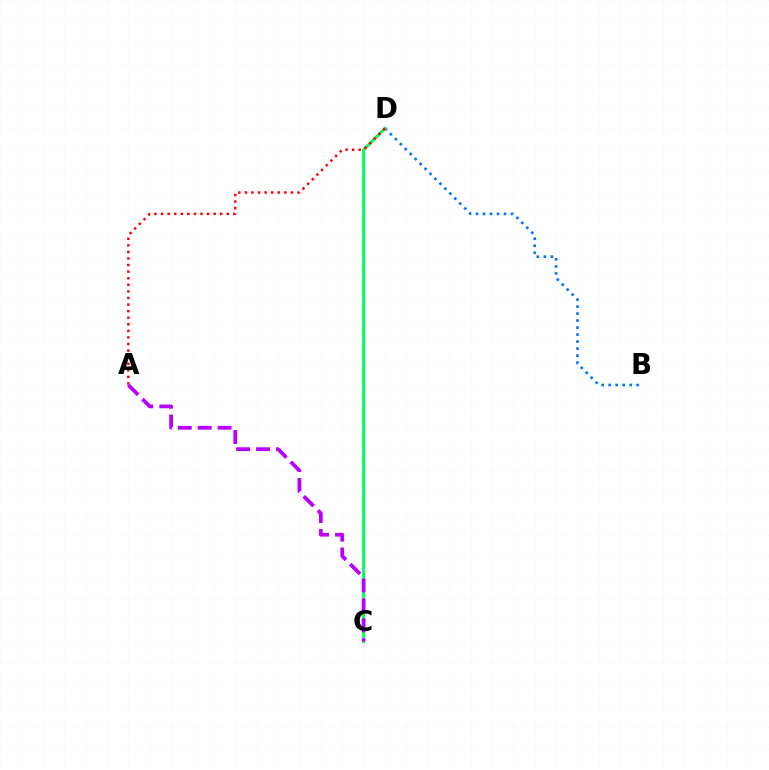{('C', 'D'): [{'color': '#d1ff00', 'line_style': 'solid', 'thickness': 1.65}, {'color': '#00ff5c', 'line_style': 'solid', 'thickness': 2.12}], ('B', 'D'): [{'color': '#0074ff', 'line_style': 'dotted', 'thickness': 1.9}], ('A', 'D'): [{'color': '#ff0000', 'line_style': 'dotted', 'thickness': 1.79}], ('A', 'C'): [{'color': '#b900ff', 'line_style': 'dashed', 'thickness': 2.71}]}